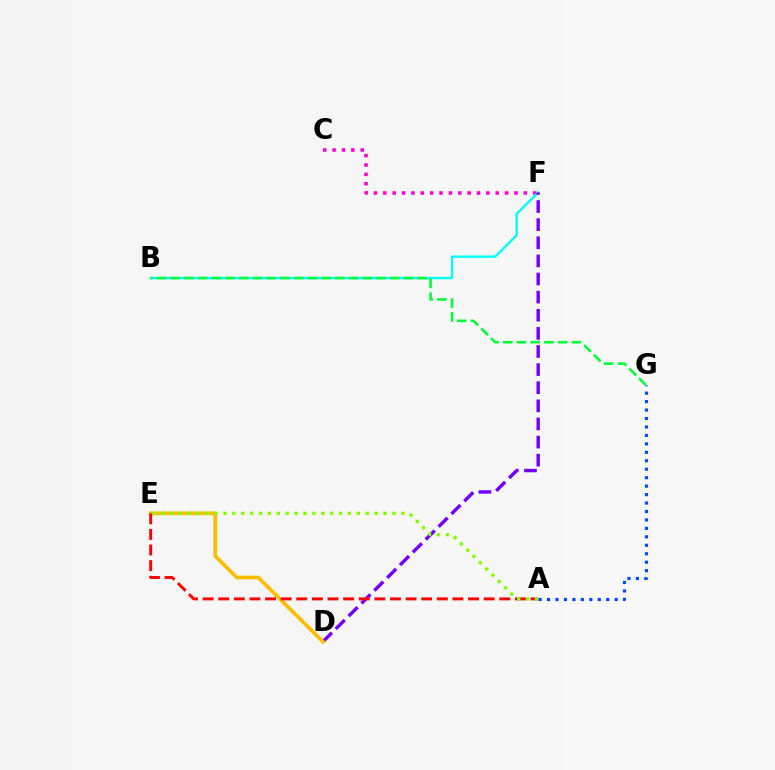{('C', 'F'): [{'color': '#ff00cf', 'line_style': 'dotted', 'thickness': 2.55}], ('B', 'F'): [{'color': '#00fff6', 'line_style': 'solid', 'thickness': 1.71}], ('B', 'G'): [{'color': '#00ff39', 'line_style': 'dashed', 'thickness': 1.86}], ('D', 'F'): [{'color': '#7200ff', 'line_style': 'dashed', 'thickness': 2.46}], ('D', 'E'): [{'color': '#ffbd00', 'line_style': 'solid', 'thickness': 2.68}], ('A', 'E'): [{'color': '#ff0000', 'line_style': 'dashed', 'thickness': 2.12}, {'color': '#84ff00', 'line_style': 'dotted', 'thickness': 2.42}], ('A', 'G'): [{'color': '#004bff', 'line_style': 'dotted', 'thickness': 2.3}]}